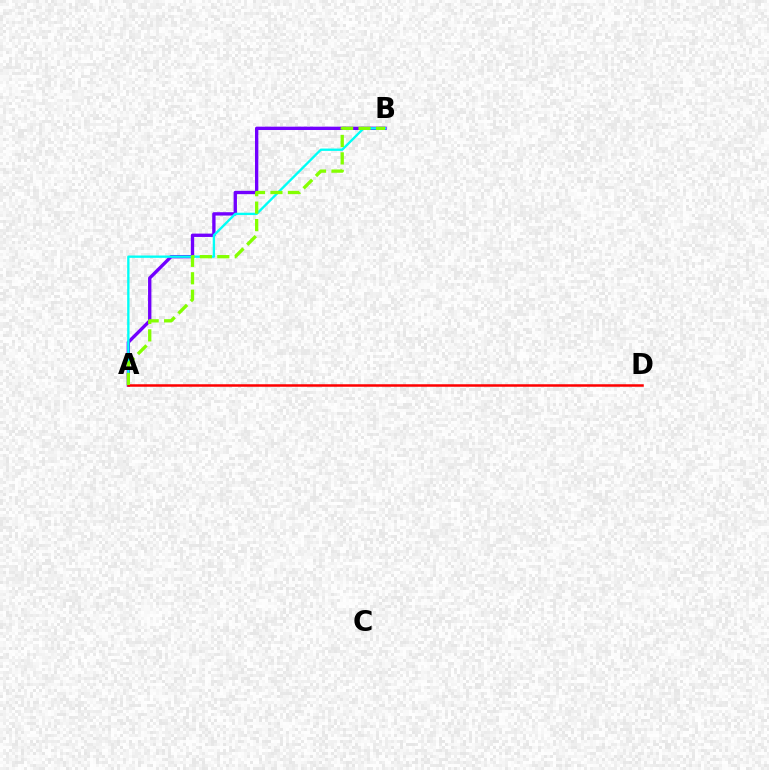{('A', 'B'): [{'color': '#7200ff', 'line_style': 'solid', 'thickness': 2.41}, {'color': '#00fff6', 'line_style': 'solid', 'thickness': 1.68}, {'color': '#84ff00', 'line_style': 'dashed', 'thickness': 2.37}], ('A', 'D'): [{'color': '#ff0000', 'line_style': 'solid', 'thickness': 1.81}]}